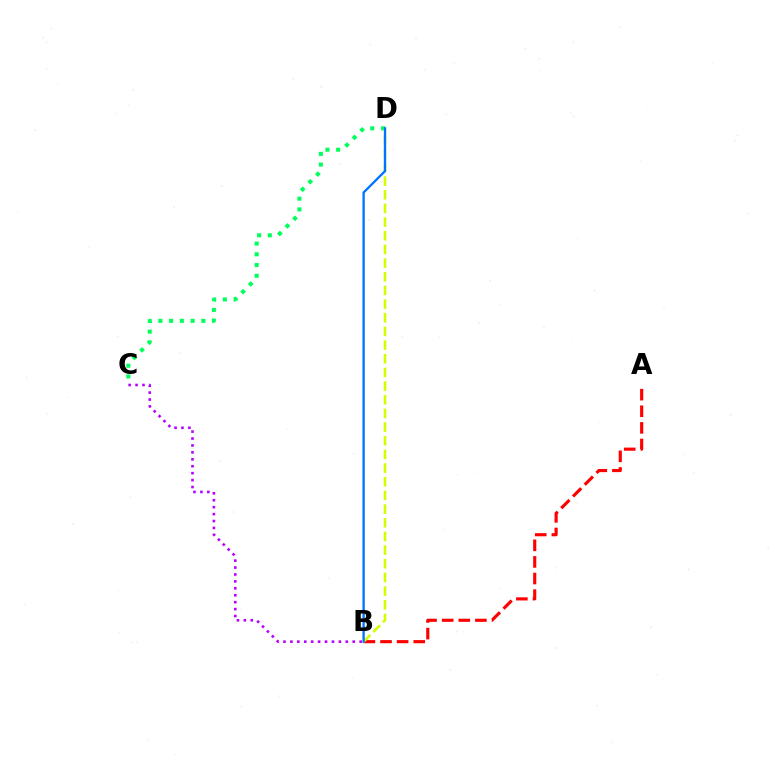{('C', 'D'): [{'color': '#00ff5c', 'line_style': 'dotted', 'thickness': 2.92}], ('A', 'B'): [{'color': '#ff0000', 'line_style': 'dashed', 'thickness': 2.26}], ('B', 'D'): [{'color': '#d1ff00', 'line_style': 'dashed', 'thickness': 1.86}, {'color': '#0074ff', 'line_style': 'solid', 'thickness': 1.67}], ('B', 'C'): [{'color': '#b900ff', 'line_style': 'dotted', 'thickness': 1.88}]}